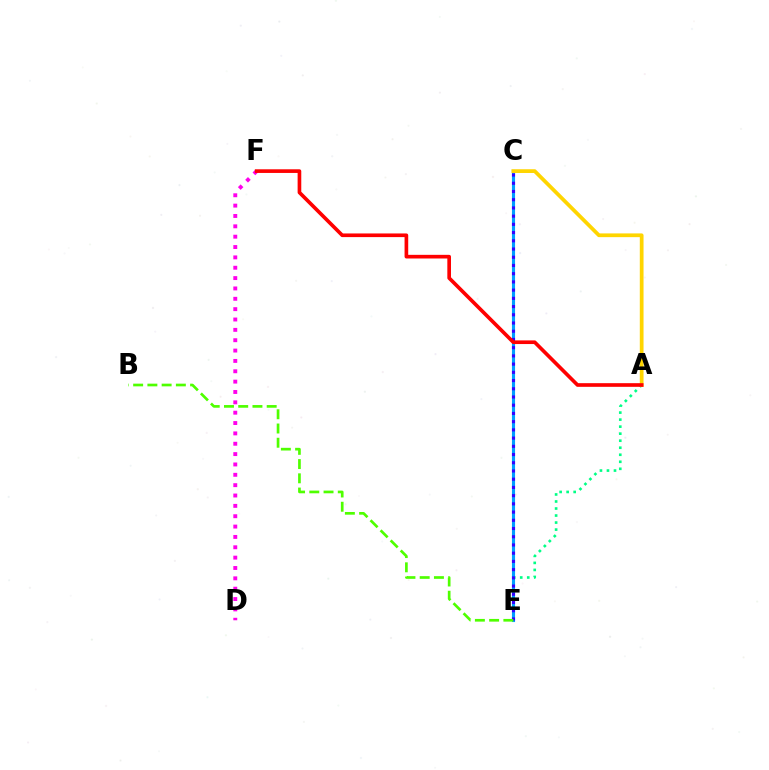{('D', 'F'): [{'color': '#ff00ed', 'line_style': 'dotted', 'thickness': 2.81}], ('A', 'E'): [{'color': '#00ff86', 'line_style': 'dotted', 'thickness': 1.91}], ('C', 'E'): [{'color': '#009eff', 'line_style': 'solid', 'thickness': 2.24}, {'color': '#3700ff', 'line_style': 'dotted', 'thickness': 2.23}], ('A', 'C'): [{'color': '#ffd500', 'line_style': 'solid', 'thickness': 2.7}], ('B', 'E'): [{'color': '#4fff00', 'line_style': 'dashed', 'thickness': 1.93}], ('A', 'F'): [{'color': '#ff0000', 'line_style': 'solid', 'thickness': 2.63}]}